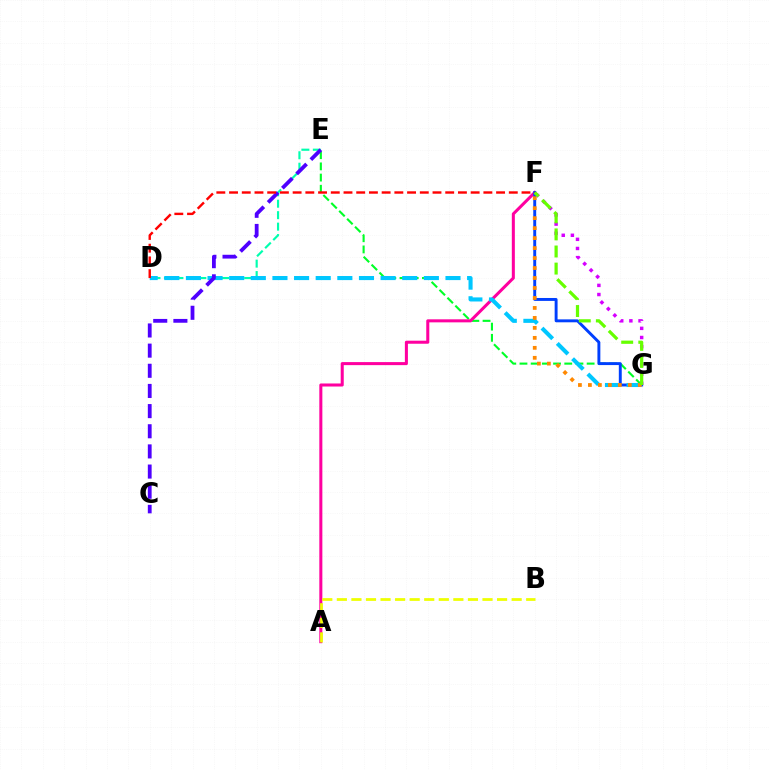{('E', 'G'): [{'color': '#00ff27', 'line_style': 'dashed', 'thickness': 1.52}], ('F', 'G'): [{'color': '#d600ff', 'line_style': 'dotted', 'thickness': 2.49}, {'color': '#003fff', 'line_style': 'solid', 'thickness': 2.1}, {'color': '#ff8800', 'line_style': 'dotted', 'thickness': 2.71}, {'color': '#66ff00', 'line_style': 'dashed', 'thickness': 2.32}], ('A', 'F'): [{'color': '#ff00a0', 'line_style': 'solid', 'thickness': 2.19}], ('D', 'E'): [{'color': '#00ffaf', 'line_style': 'dashed', 'thickness': 1.56}], ('D', 'G'): [{'color': '#00c7ff', 'line_style': 'dashed', 'thickness': 2.94}], ('C', 'E'): [{'color': '#4f00ff', 'line_style': 'dashed', 'thickness': 2.74}], ('A', 'B'): [{'color': '#eeff00', 'line_style': 'dashed', 'thickness': 1.98}], ('D', 'F'): [{'color': '#ff0000', 'line_style': 'dashed', 'thickness': 1.73}]}